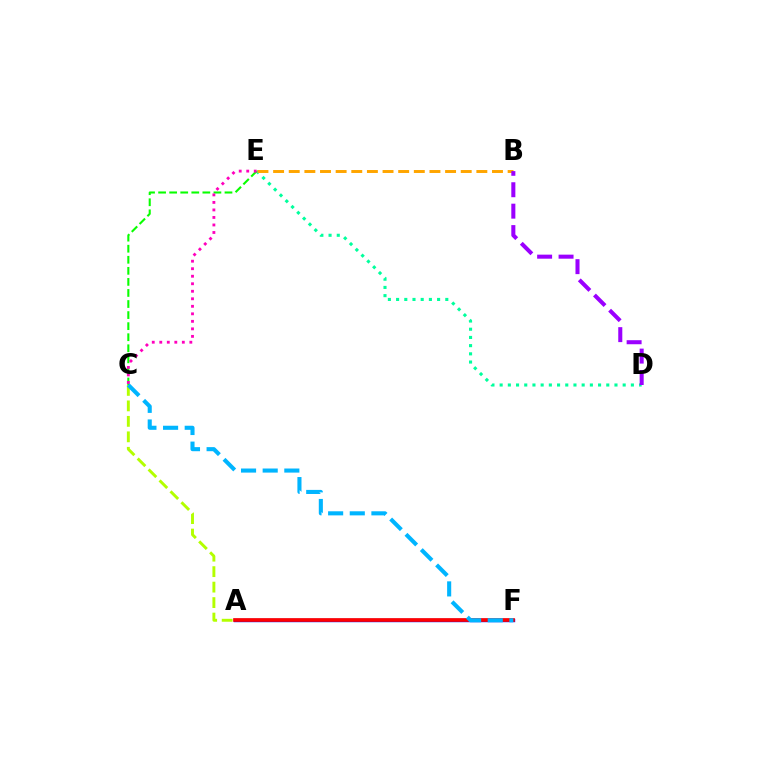{('D', 'E'): [{'color': '#00ff9d', 'line_style': 'dotted', 'thickness': 2.23}], ('A', 'F'): [{'color': '#0010ff', 'line_style': 'solid', 'thickness': 2.44}, {'color': '#ff0000', 'line_style': 'solid', 'thickness': 2.64}], ('A', 'C'): [{'color': '#b3ff00', 'line_style': 'dashed', 'thickness': 2.1}], ('C', 'E'): [{'color': '#08ff00', 'line_style': 'dashed', 'thickness': 1.5}, {'color': '#ff00bd', 'line_style': 'dotted', 'thickness': 2.04}], ('C', 'F'): [{'color': '#00b5ff', 'line_style': 'dashed', 'thickness': 2.94}], ('B', 'E'): [{'color': '#ffa500', 'line_style': 'dashed', 'thickness': 2.12}], ('B', 'D'): [{'color': '#9b00ff', 'line_style': 'dashed', 'thickness': 2.91}]}